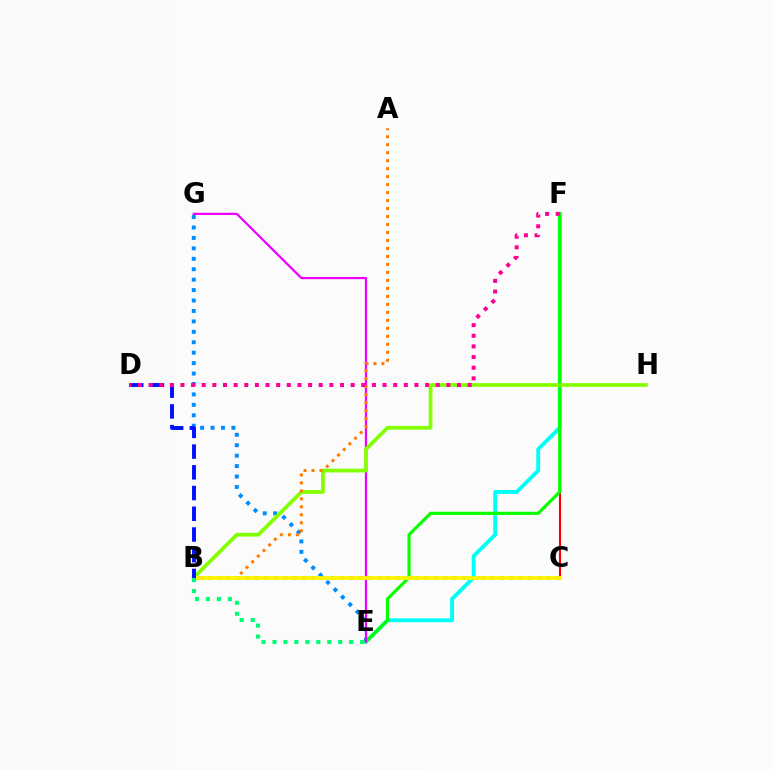{('B', 'C'): [{'color': '#7200ff', 'line_style': 'dotted', 'thickness': 2.56}, {'color': '#fcf500', 'line_style': 'solid', 'thickness': 2.73}], ('E', 'F'): [{'color': '#00fff6', 'line_style': 'solid', 'thickness': 2.78}, {'color': '#08ff00', 'line_style': 'solid', 'thickness': 2.28}], ('C', 'F'): [{'color': '#ff0000', 'line_style': 'solid', 'thickness': 1.52}], ('E', 'G'): [{'color': '#008cff', 'line_style': 'dotted', 'thickness': 2.83}, {'color': '#ee00ff', 'line_style': 'solid', 'thickness': 1.6}], ('B', 'H'): [{'color': '#84ff00', 'line_style': 'solid', 'thickness': 2.69}], ('A', 'B'): [{'color': '#ff7c00', 'line_style': 'dotted', 'thickness': 2.17}], ('B', 'E'): [{'color': '#00ff74', 'line_style': 'dotted', 'thickness': 2.98}], ('B', 'D'): [{'color': '#0010ff', 'line_style': 'dashed', 'thickness': 2.82}], ('D', 'F'): [{'color': '#ff0094', 'line_style': 'dotted', 'thickness': 2.89}]}